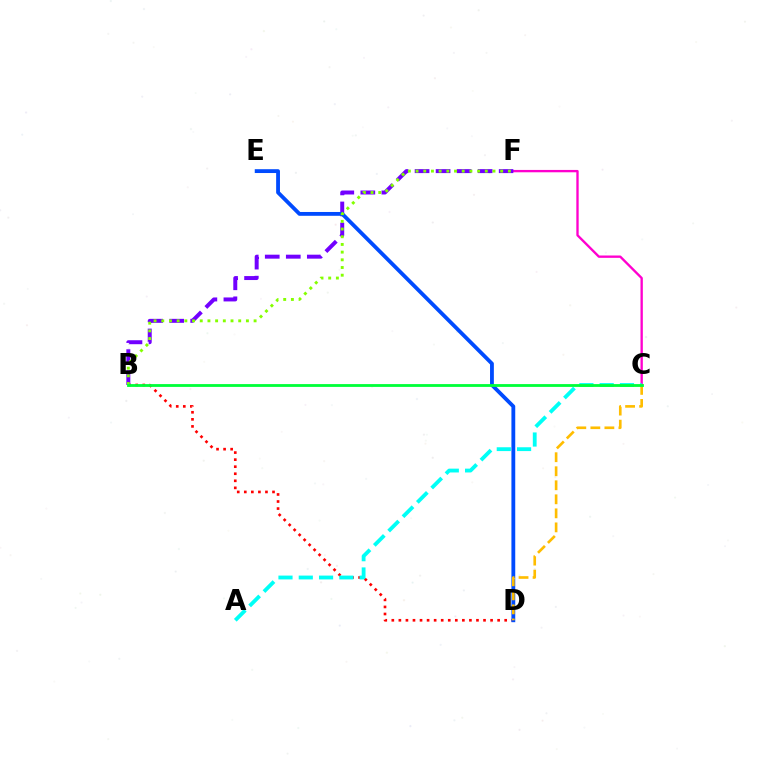{('B', 'D'): [{'color': '#ff0000', 'line_style': 'dotted', 'thickness': 1.92}], ('C', 'F'): [{'color': '#ff00cf', 'line_style': 'solid', 'thickness': 1.69}], ('A', 'C'): [{'color': '#00fff6', 'line_style': 'dashed', 'thickness': 2.76}], ('B', 'F'): [{'color': '#7200ff', 'line_style': 'dashed', 'thickness': 2.86}, {'color': '#84ff00', 'line_style': 'dotted', 'thickness': 2.09}], ('D', 'E'): [{'color': '#004bff', 'line_style': 'solid', 'thickness': 2.75}], ('C', 'D'): [{'color': '#ffbd00', 'line_style': 'dashed', 'thickness': 1.91}], ('B', 'C'): [{'color': '#00ff39', 'line_style': 'solid', 'thickness': 2.03}]}